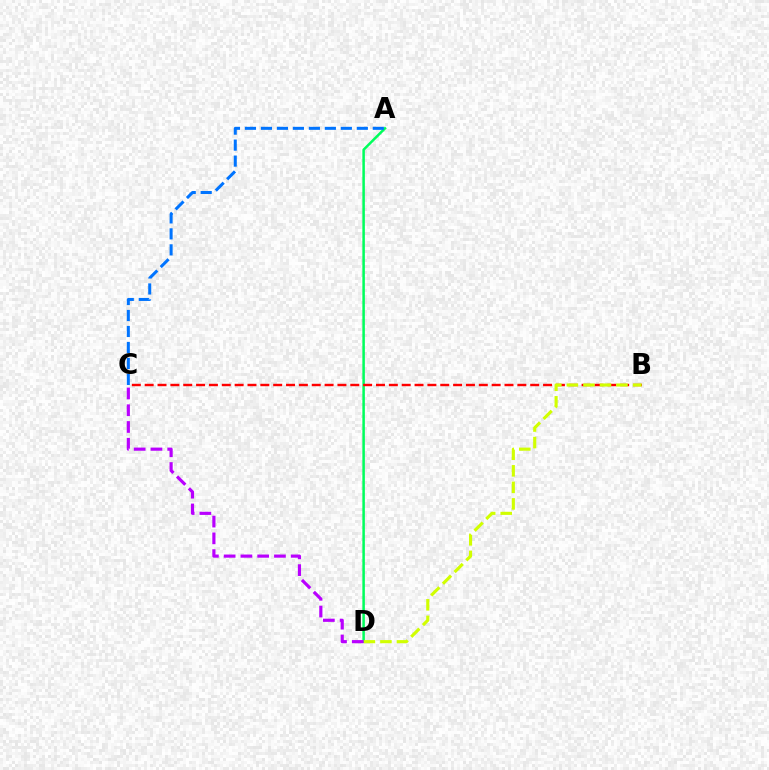{('A', 'D'): [{'color': '#00ff5c', 'line_style': 'solid', 'thickness': 1.81}], ('B', 'C'): [{'color': '#ff0000', 'line_style': 'dashed', 'thickness': 1.75}], ('B', 'D'): [{'color': '#d1ff00', 'line_style': 'dashed', 'thickness': 2.25}], ('A', 'C'): [{'color': '#0074ff', 'line_style': 'dashed', 'thickness': 2.17}], ('C', 'D'): [{'color': '#b900ff', 'line_style': 'dashed', 'thickness': 2.28}]}